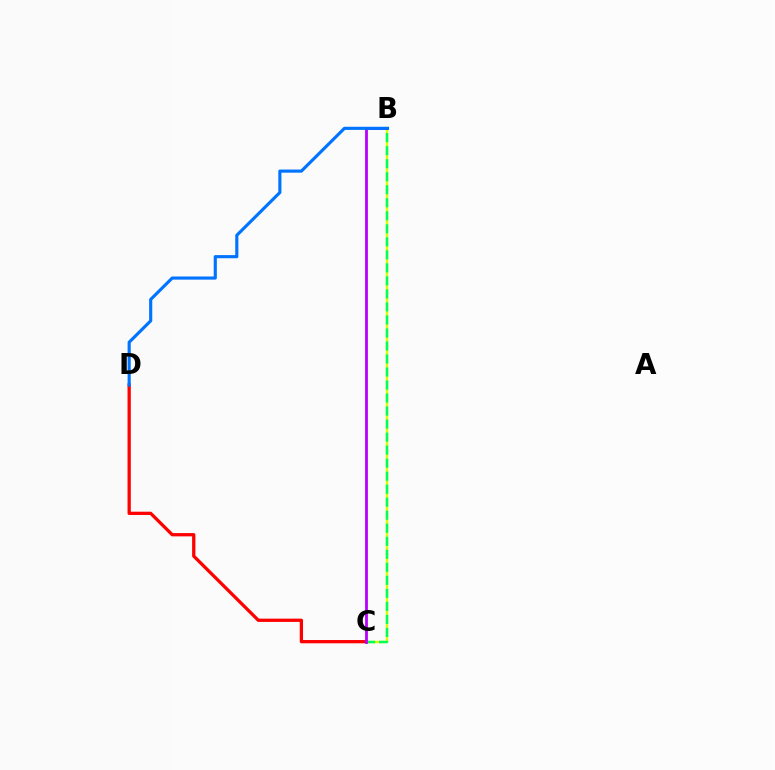{('B', 'C'): [{'color': '#d1ff00', 'line_style': 'solid', 'thickness': 1.74}, {'color': '#00ff5c', 'line_style': 'dashed', 'thickness': 1.77}, {'color': '#b900ff', 'line_style': 'solid', 'thickness': 2.01}], ('C', 'D'): [{'color': '#ff0000', 'line_style': 'solid', 'thickness': 2.35}], ('B', 'D'): [{'color': '#0074ff', 'line_style': 'solid', 'thickness': 2.26}]}